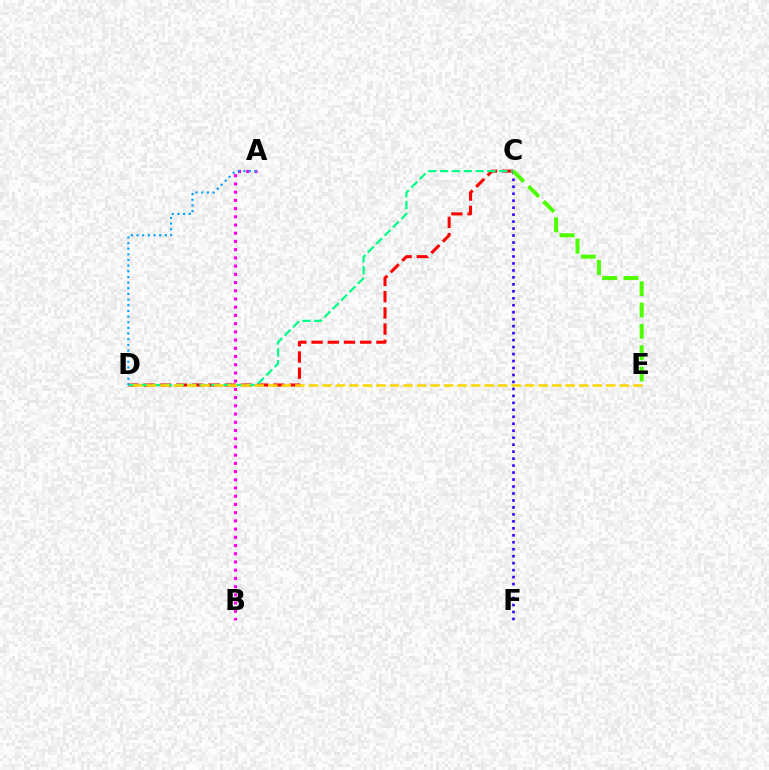{('C', 'D'): [{'color': '#ff0000', 'line_style': 'dashed', 'thickness': 2.2}, {'color': '#00ff86', 'line_style': 'dashed', 'thickness': 1.61}], ('C', 'F'): [{'color': '#3700ff', 'line_style': 'dotted', 'thickness': 1.89}], ('C', 'E'): [{'color': '#4fff00', 'line_style': 'dashed', 'thickness': 2.9}], ('D', 'E'): [{'color': '#ffd500', 'line_style': 'dashed', 'thickness': 1.84}], ('A', 'B'): [{'color': '#ff00ed', 'line_style': 'dotted', 'thickness': 2.23}], ('A', 'D'): [{'color': '#009eff', 'line_style': 'dotted', 'thickness': 1.54}]}